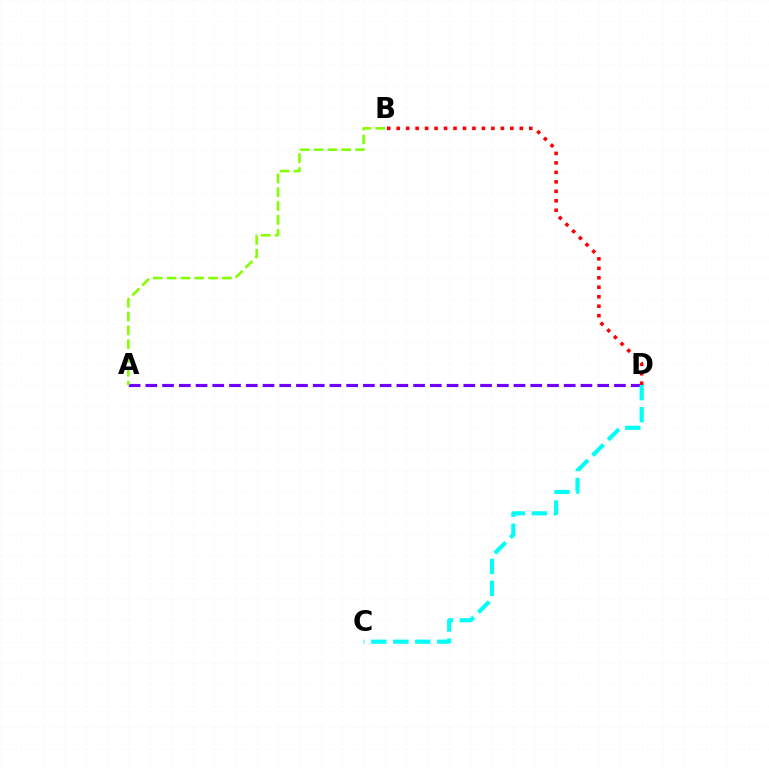{('A', 'D'): [{'color': '#7200ff', 'line_style': 'dashed', 'thickness': 2.27}], ('B', 'D'): [{'color': '#ff0000', 'line_style': 'dotted', 'thickness': 2.57}], ('C', 'D'): [{'color': '#00fff6', 'line_style': 'dashed', 'thickness': 2.99}], ('A', 'B'): [{'color': '#84ff00', 'line_style': 'dashed', 'thickness': 1.88}]}